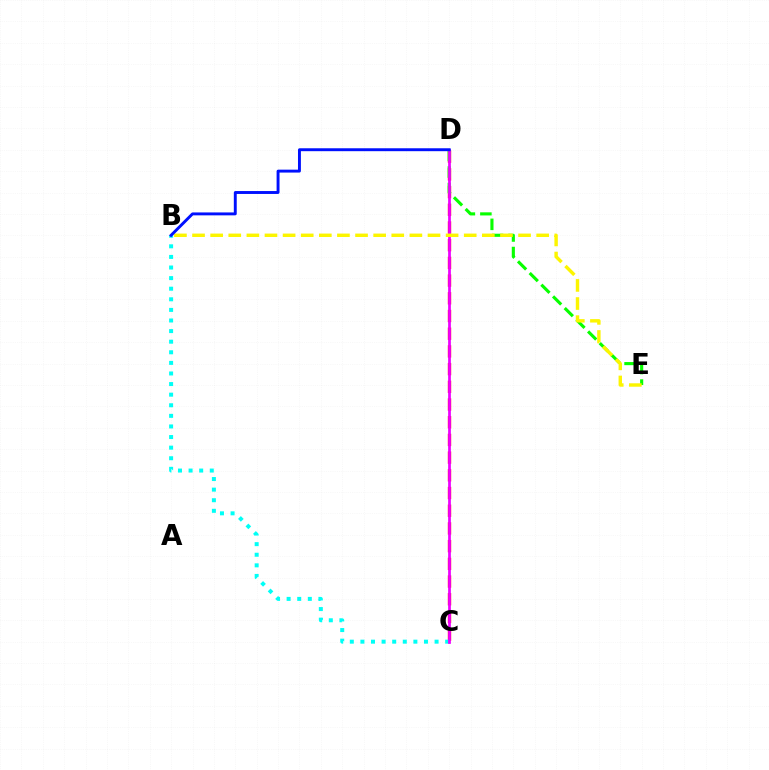{('C', 'D'): [{'color': '#ff0000', 'line_style': 'dashed', 'thickness': 2.4}, {'color': '#ee00ff', 'line_style': 'solid', 'thickness': 1.98}], ('B', 'C'): [{'color': '#00fff6', 'line_style': 'dotted', 'thickness': 2.88}], ('D', 'E'): [{'color': '#08ff00', 'line_style': 'dashed', 'thickness': 2.24}], ('B', 'E'): [{'color': '#fcf500', 'line_style': 'dashed', 'thickness': 2.46}], ('B', 'D'): [{'color': '#0010ff', 'line_style': 'solid', 'thickness': 2.1}]}